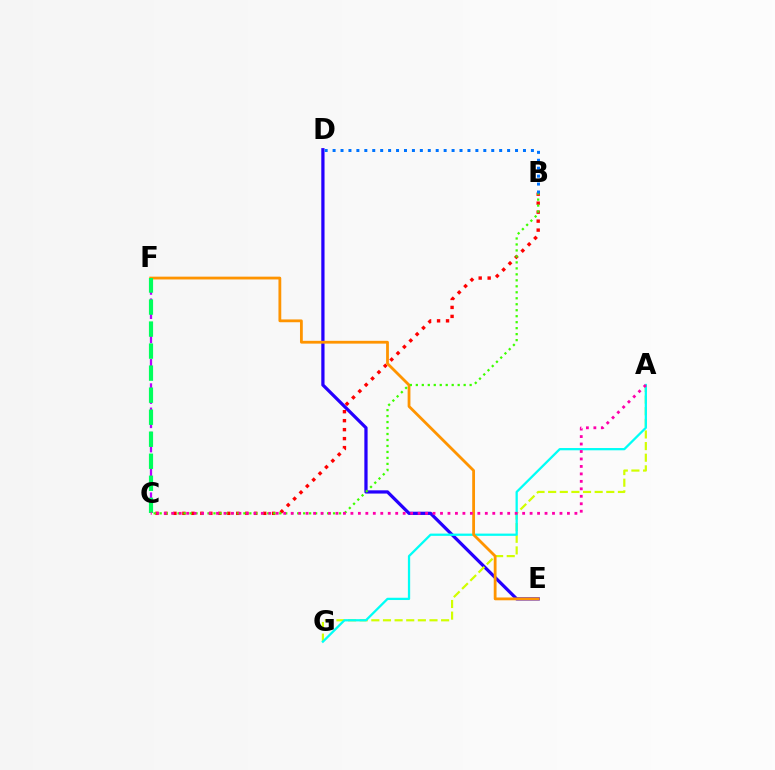{('B', 'C'): [{'color': '#ff0000', 'line_style': 'dotted', 'thickness': 2.44}, {'color': '#3dff00', 'line_style': 'dotted', 'thickness': 1.62}], ('D', 'E'): [{'color': '#2500ff', 'line_style': 'solid', 'thickness': 2.33}], ('C', 'F'): [{'color': '#b900ff', 'line_style': 'dashed', 'thickness': 1.65}, {'color': '#00ff5c', 'line_style': 'dashed', 'thickness': 2.99}], ('A', 'G'): [{'color': '#d1ff00', 'line_style': 'dashed', 'thickness': 1.58}, {'color': '#00fff6', 'line_style': 'solid', 'thickness': 1.63}], ('E', 'F'): [{'color': '#ff9400', 'line_style': 'solid', 'thickness': 2.02}], ('B', 'D'): [{'color': '#0074ff', 'line_style': 'dotted', 'thickness': 2.16}], ('A', 'C'): [{'color': '#ff00ac', 'line_style': 'dotted', 'thickness': 2.03}]}